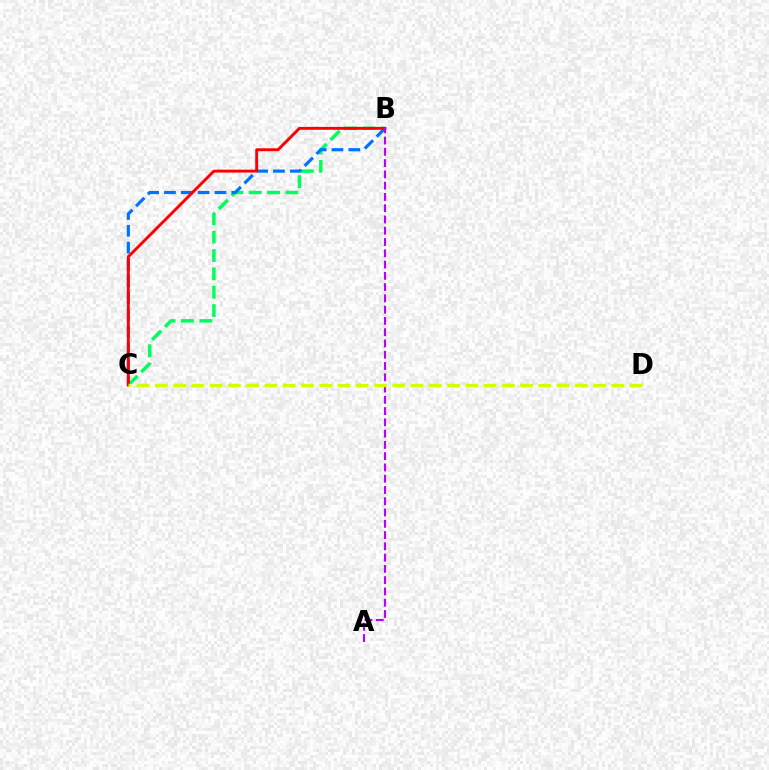{('B', 'C'): [{'color': '#00ff5c', 'line_style': 'dashed', 'thickness': 2.49}, {'color': '#0074ff', 'line_style': 'dashed', 'thickness': 2.29}, {'color': '#ff0000', 'line_style': 'solid', 'thickness': 2.09}], ('A', 'B'): [{'color': '#b900ff', 'line_style': 'dashed', 'thickness': 1.53}], ('C', 'D'): [{'color': '#d1ff00', 'line_style': 'dashed', 'thickness': 2.48}]}